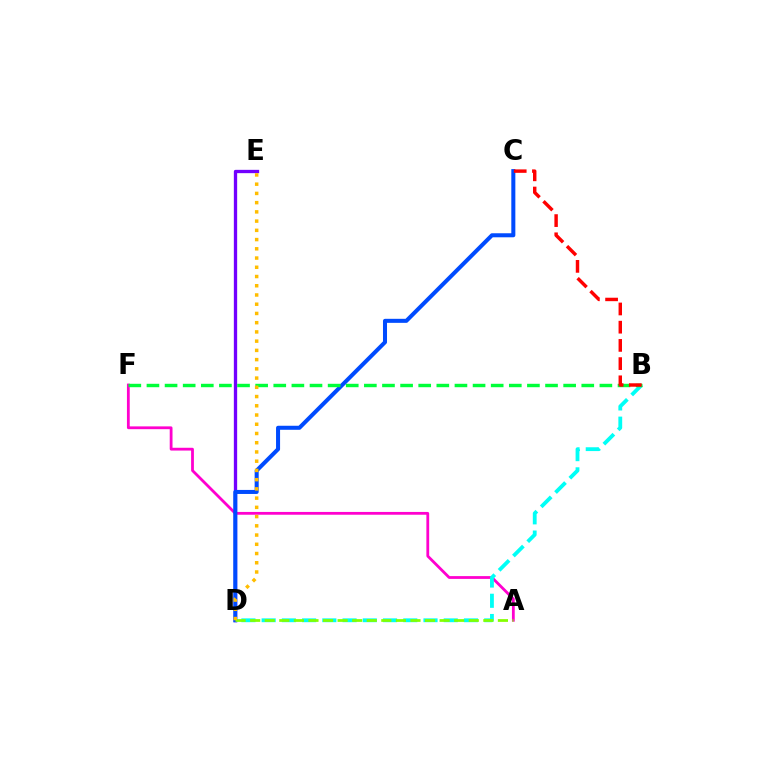{('A', 'F'): [{'color': '#ff00cf', 'line_style': 'solid', 'thickness': 2.01}], ('D', 'E'): [{'color': '#7200ff', 'line_style': 'solid', 'thickness': 2.38}, {'color': '#ffbd00', 'line_style': 'dotted', 'thickness': 2.51}], ('B', 'D'): [{'color': '#00fff6', 'line_style': 'dashed', 'thickness': 2.75}], ('C', 'D'): [{'color': '#004bff', 'line_style': 'solid', 'thickness': 2.9}], ('B', 'F'): [{'color': '#00ff39', 'line_style': 'dashed', 'thickness': 2.46}], ('A', 'D'): [{'color': '#84ff00', 'line_style': 'dashed', 'thickness': 1.98}], ('B', 'C'): [{'color': '#ff0000', 'line_style': 'dashed', 'thickness': 2.47}]}